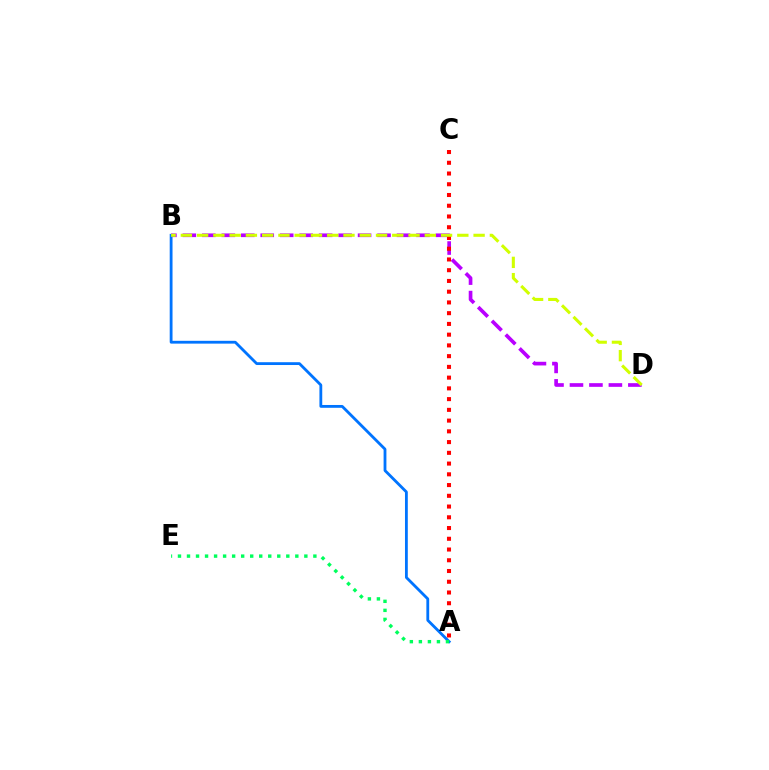{('B', 'D'): [{'color': '#b900ff', 'line_style': 'dashed', 'thickness': 2.64}, {'color': '#d1ff00', 'line_style': 'dashed', 'thickness': 2.21}], ('A', 'B'): [{'color': '#0074ff', 'line_style': 'solid', 'thickness': 2.03}], ('A', 'C'): [{'color': '#ff0000', 'line_style': 'dotted', 'thickness': 2.92}], ('A', 'E'): [{'color': '#00ff5c', 'line_style': 'dotted', 'thickness': 2.45}]}